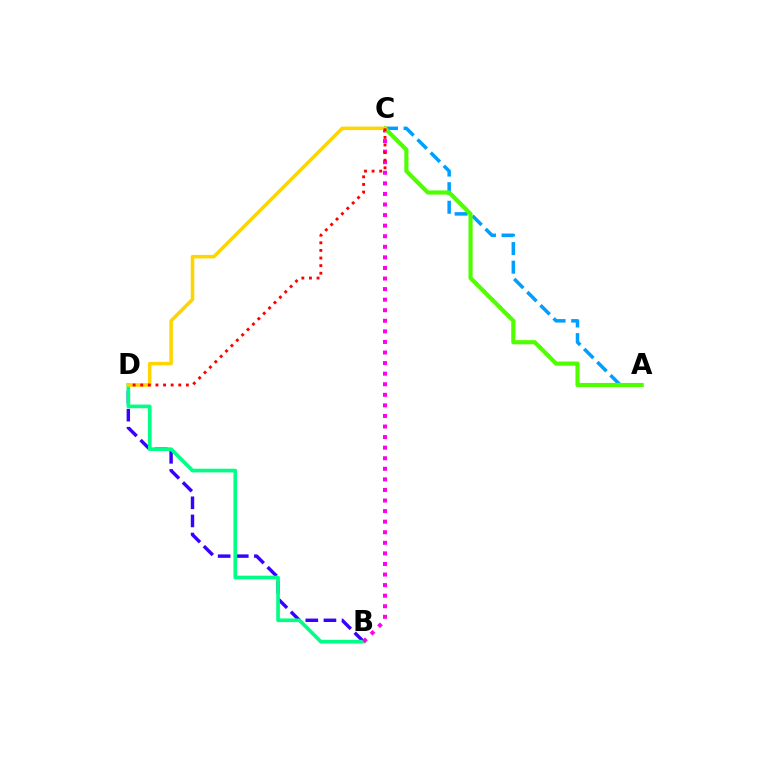{('B', 'D'): [{'color': '#3700ff', 'line_style': 'dashed', 'thickness': 2.46}, {'color': '#00ff86', 'line_style': 'solid', 'thickness': 2.64}], ('B', 'C'): [{'color': '#ff00ed', 'line_style': 'dotted', 'thickness': 2.87}], ('A', 'C'): [{'color': '#009eff', 'line_style': 'dashed', 'thickness': 2.53}, {'color': '#4fff00', 'line_style': 'solid', 'thickness': 2.99}], ('C', 'D'): [{'color': '#ffd500', 'line_style': 'solid', 'thickness': 2.54}, {'color': '#ff0000', 'line_style': 'dotted', 'thickness': 2.07}]}